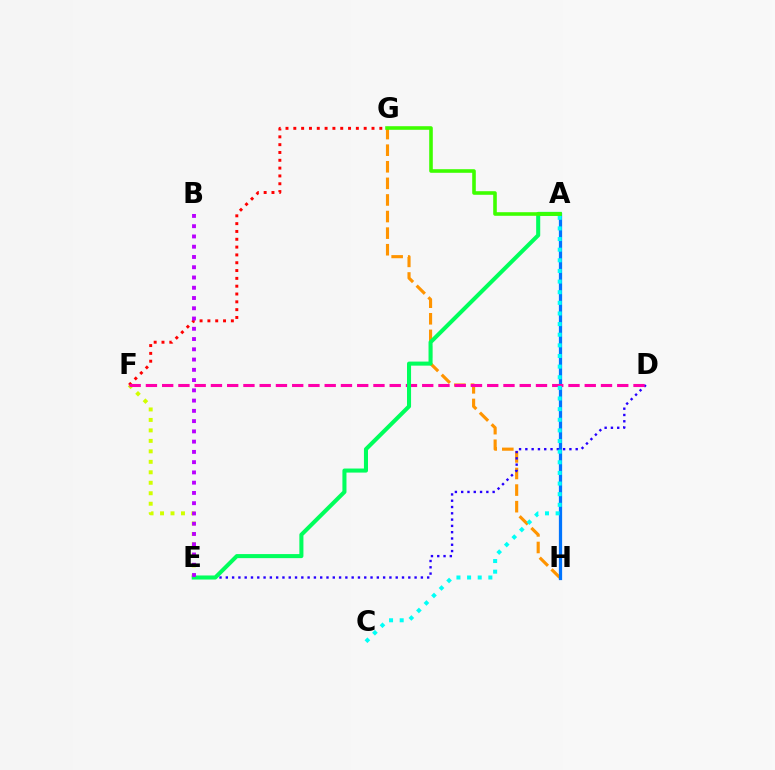{('E', 'F'): [{'color': '#d1ff00', 'line_style': 'dotted', 'thickness': 2.85}], ('G', 'H'): [{'color': '#ff9400', 'line_style': 'dashed', 'thickness': 2.25}], ('F', 'G'): [{'color': '#ff0000', 'line_style': 'dotted', 'thickness': 2.12}], ('D', 'E'): [{'color': '#2500ff', 'line_style': 'dotted', 'thickness': 1.71}], ('A', 'H'): [{'color': '#0074ff', 'line_style': 'solid', 'thickness': 2.33}], ('D', 'F'): [{'color': '#ff00ac', 'line_style': 'dashed', 'thickness': 2.21}], ('A', 'C'): [{'color': '#00fff6', 'line_style': 'dotted', 'thickness': 2.89}], ('A', 'E'): [{'color': '#00ff5c', 'line_style': 'solid', 'thickness': 2.92}], ('A', 'G'): [{'color': '#3dff00', 'line_style': 'solid', 'thickness': 2.59}], ('B', 'E'): [{'color': '#b900ff', 'line_style': 'dotted', 'thickness': 2.79}]}